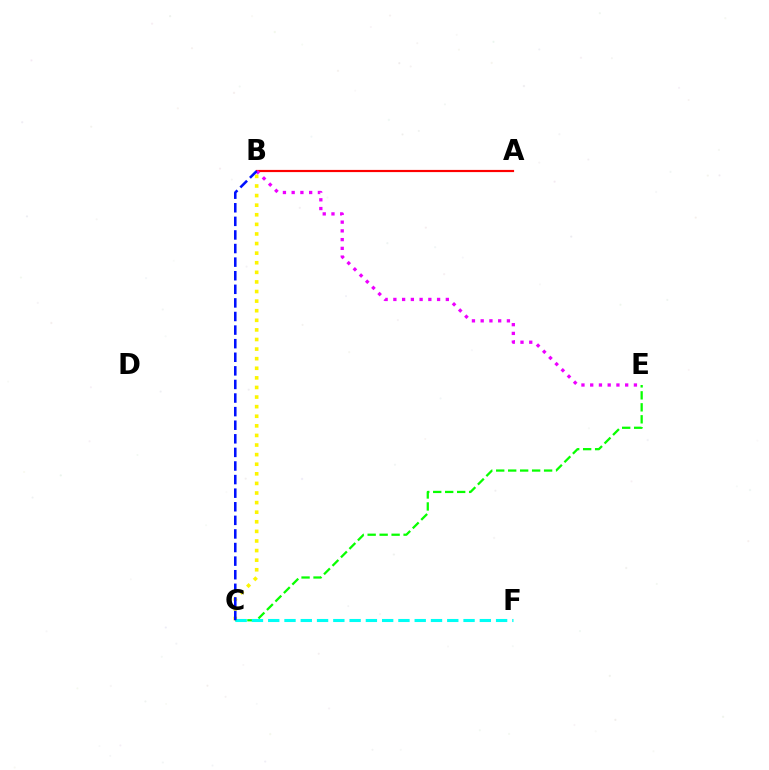{('B', 'C'): [{'color': '#fcf500', 'line_style': 'dotted', 'thickness': 2.61}, {'color': '#0010ff', 'line_style': 'dashed', 'thickness': 1.85}], ('A', 'B'): [{'color': '#ff0000', 'line_style': 'solid', 'thickness': 1.57}], ('B', 'E'): [{'color': '#ee00ff', 'line_style': 'dotted', 'thickness': 2.38}], ('C', 'E'): [{'color': '#08ff00', 'line_style': 'dashed', 'thickness': 1.63}], ('C', 'F'): [{'color': '#00fff6', 'line_style': 'dashed', 'thickness': 2.21}]}